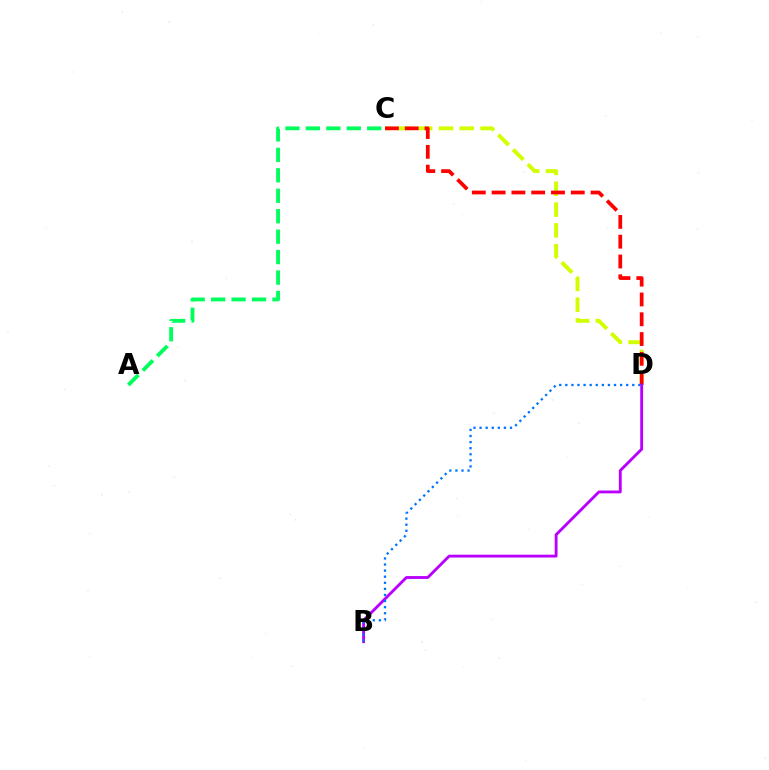{('C', 'D'): [{'color': '#d1ff00', 'line_style': 'dashed', 'thickness': 2.82}, {'color': '#ff0000', 'line_style': 'dashed', 'thickness': 2.69}], ('A', 'C'): [{'color': '#00ff5c', 'line_style': 'dashed', 'thickness': 2.78}], ('B', 'D'): [{'color': '#b900ff', 'line_style': 'solid', 'thickness': 2.06}, {'color': '#0074ff', 'line_style': 'dotted', 'thickness': 1.65}]}